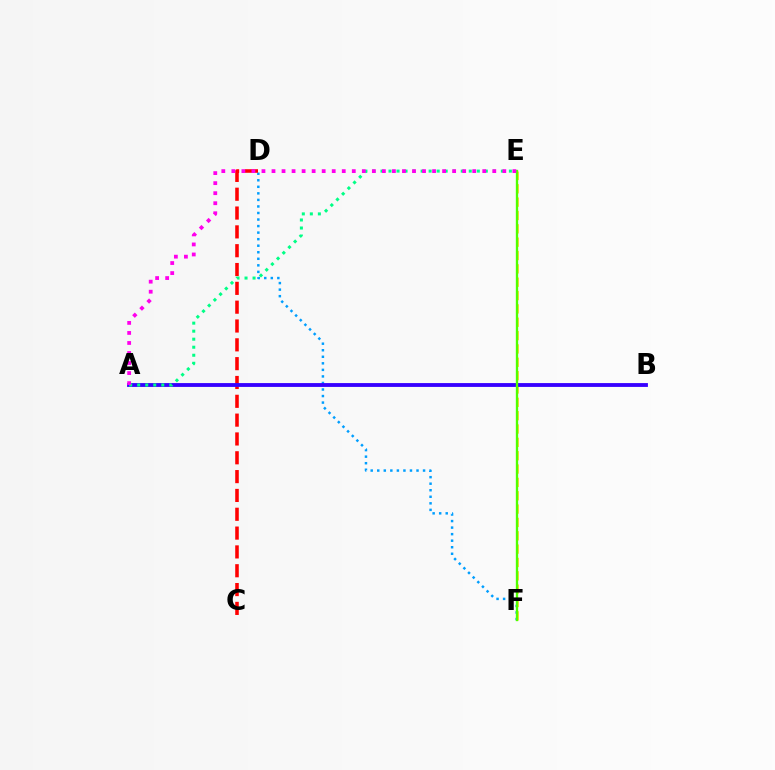{('E', 'F'): [{'color': '#ffd500', 'line_style': 'dashed', 'thickness': 1.81}, {'color': '#4fff00', 'line_style': 'solid', 'thickness': 1.68}], ('D', 'F'): [{'color': '#009eff', 'line_style': 'dotted', 'thickness': 1.78}], ('C', 'D'): [{'color': '#ff0000', 'line_style': 'dashed', 'thickness': 2.56}], ('A', 'B'): [{'color': '#3700ff', 'line_style': 'solid', 'thickness': 2.76}], ('A', 'E'): [{'color': '#00ff86', 'line_style': 'dotted', 'thickness': 2.18}, {'color': '#ff00ed', 'line_style': 'dotted', 'thickness': 2.73}]}